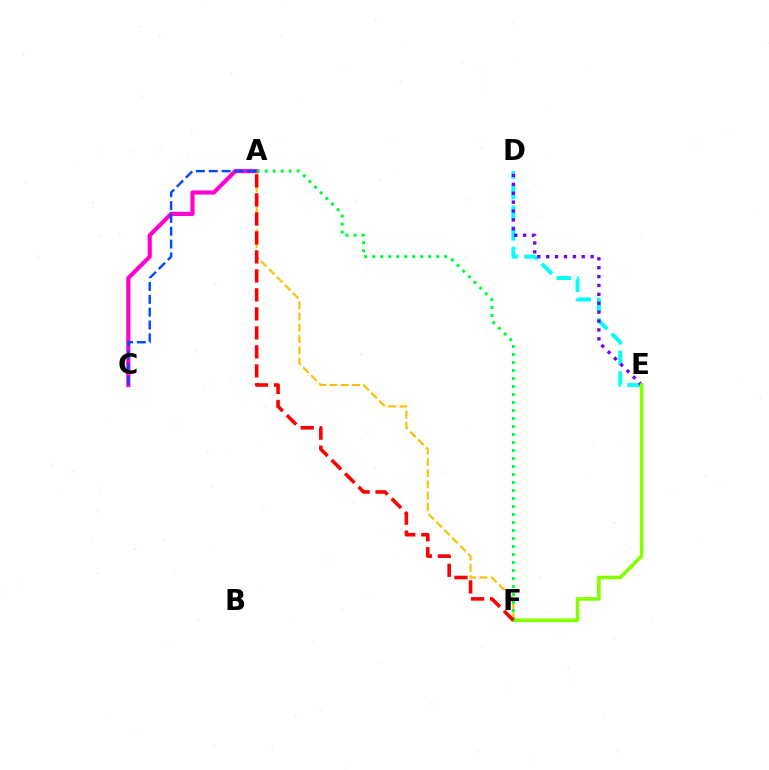{('A', 'C'): [{'color': '#ff00cf', 'line_style': 'solid', 'thickness': 2.99}, {'color': '#004bff', 'line_style': 'dashed', 'thickness': 1.74}], ('D', 'E'): [{'color': '#00fff6', 'line_style': 'dashed', 'thickness': 2.8}, {'color': '#7200ff', 'line_style': 'dotted', 'thickness': 2.42}], ('A', 'F'): [{'color': '#ffbd00', 'line_style': 'dashed', 'thickness': 1.53}, {'color': '#00ff39', 'line_style': 'dotted', 'thickness': 2.17}, {'color': '#ff0000', 'line_style': 'dashed', 'thickness': 2.58}], ('E', 'F'): [{'color': '#84ff00', 'line_style': 'solid', 'thickness': 2.62}]}